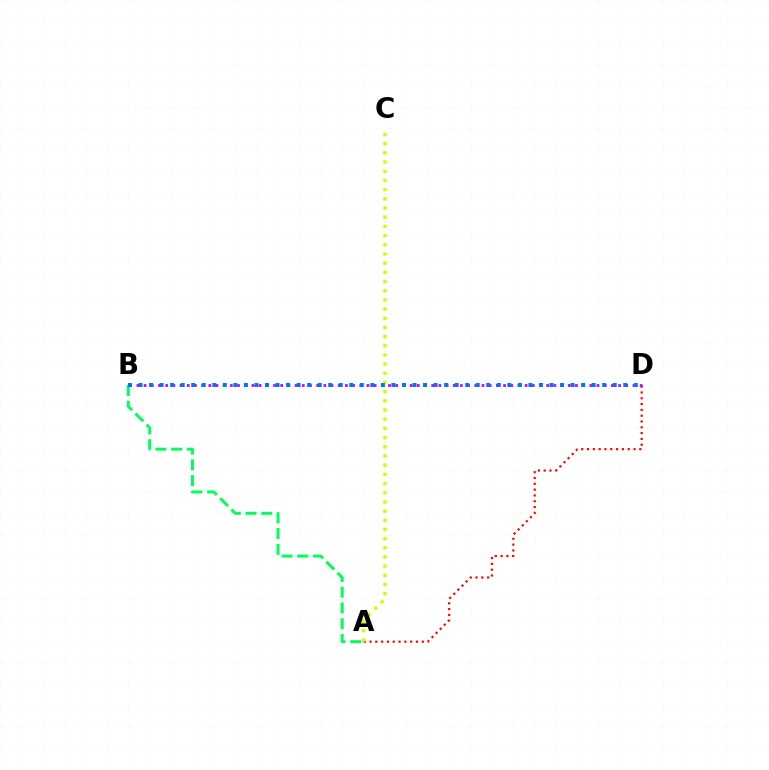{('A', 'D'): [{'color': '#ff0000', 'line_style': 'dotted', 'thickness': 1.58}], ('B', 'D'): [{'color': '#b900ff', 'line_style': 'dotted', 'thickness': 1.95}, {'color': '#0074ff', 'line_style': 'dotted', 'thickness': 2.86}], ('A', 'B'): [{'color': '#00ff5c', 'line_style': 'dashed', 'thickness': 2.14}], ('A', 'C'): [{'color': '#d1ff00', 'line_style': 'dotted', 'thickness': 2.49}]}